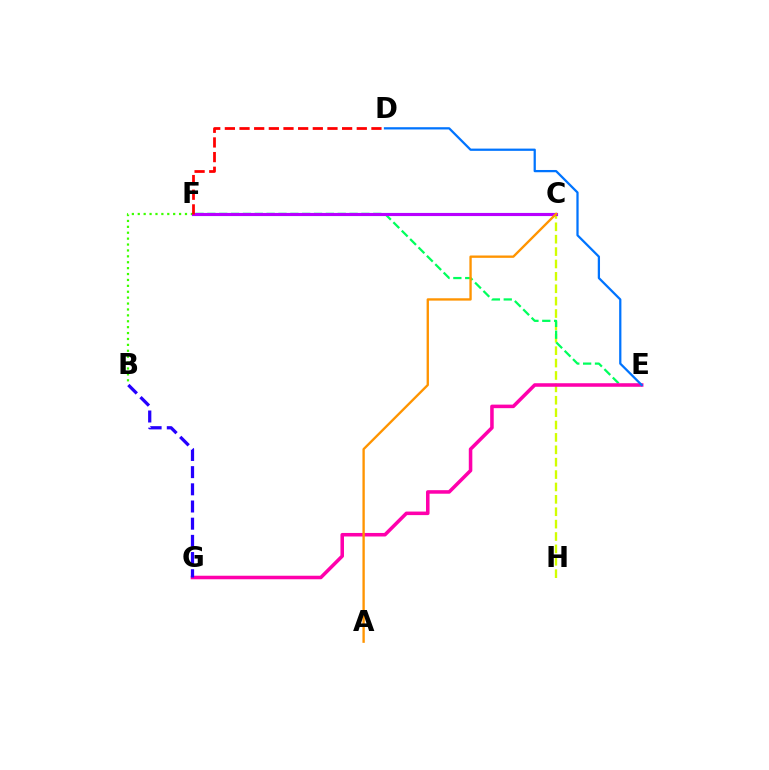{('C', 'H'): [{'color': '#d1ff00', 'line_style': 'dashed', 'thickness': 1.68}], ('B', 'F'): [{'color': '#3dff00', 'line_style': 'dotted', 'thickness': 1.6}], ('E', 'F'): [{'color': '#00ff5c', 'line_style': 'dashed', 'thickness': 1.61}], ('C', 'F'): [{'color': '#00fff6', 'line_style': 'solid', 'thickness': 2.2}, {'color': '#b900ff', 'line_style': 'solid', 'thickness': 2.23}], ('E', 'G'): [{'color': '#ff00ac', 'line_style': 'solid', 'thickness': 2.55}], ('D', 'F'): [{'color': '#ff0000', 'line_style': 'dashed', 'thickness': 1.99}], ('D', 'E'): [{'color': '#0074ff', 'line_style': 'solid', 'thickness': 1.62}], ('B', 'G'): [{'color': '#2500ff', 'line_style': 'dashed', 'thickness': 2.33}], ('A', 'C'): [{'color': '#ff9400', 'line_style': 'solid', 'thickness': 1.69}]}